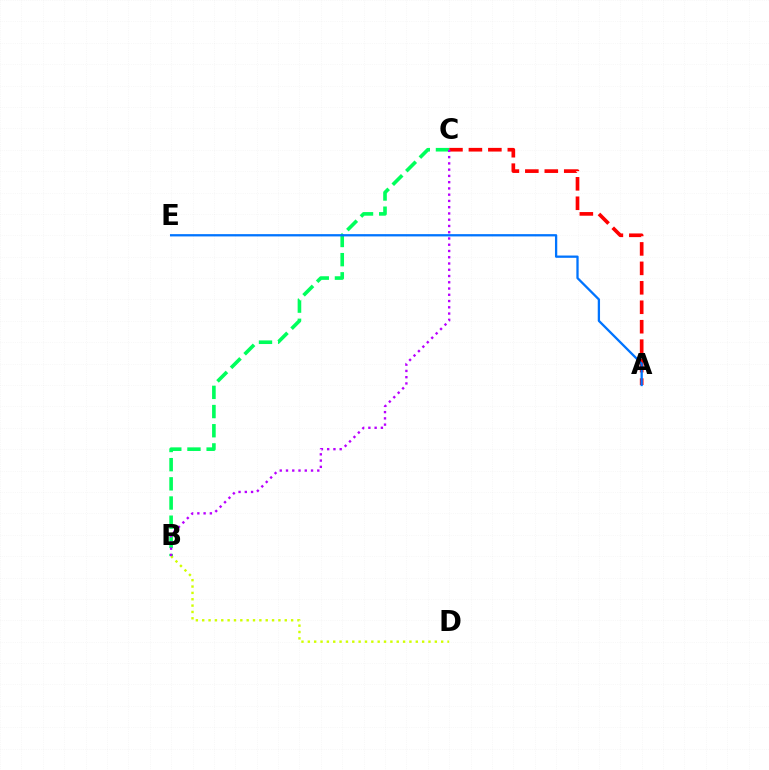{('A', 'C'): [{'color': '#ff0000', 'line_style': 'dashed', 'thickness': 2.64}], ('B', 'D'): [{'color': '#d1ff00', 'line_style': 'dotted', 'thickness': 1.73}], ('B', 'C'): [{'color': '#00ff5c', 'line_style': 'dashed', 'thickness': 2.61}, {'color': '#b900ff', 'line_style': 'dotted', 'thickness': 1.7}], ('A', 'E'): [{'color': '#0074ff', 'line_style': 'solid', 'thickness': 1.65}]}